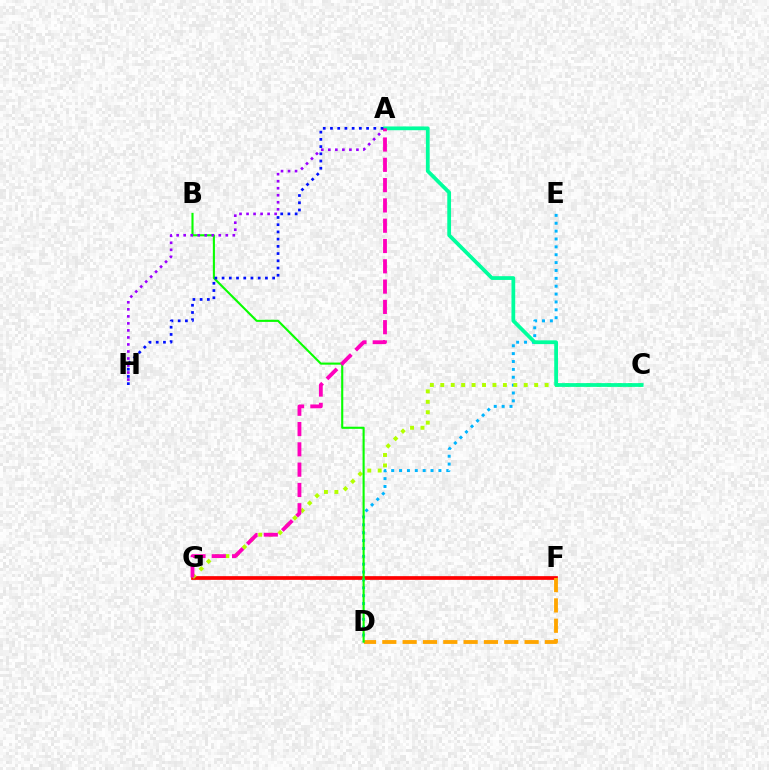{('F', 'G'): [{'color': '#ff0000', 'line_style': 'solid', 'thickness': 2.67}], ('D', 'F'): [{'color': '#ffa500', 'line_style': 'dashed', 'thickness': 2.76}], ('D', 'E'): [{'color': '#00b5ff', 'line_style': 'dotted', 'thickness': 2.14}], ('C', 'G'): [{'color': '#b3ff00', 'line_style': 'dotted', 'thickness': 2.83}], ('B', 'D'): [{'color': '#08ff00', 'line_style': 'solid', 'thickness': 1.52}], ('A', 'H'): [{'color': '#9b00ff', 'line_style': 'dotted', 'thickness': 1.91}, {'color': '#0010ff', 'line_style': 'dotted', 'thickness': 1.96}], ('A', 'C'): [{'color': '#00ff9d', 'line_style': 'solid', 'thickness': 2.71}], ('A', 'G'): [{'color': '#ff00bd', 'line_style': 'dashed', 'thickness': 2.76}]}